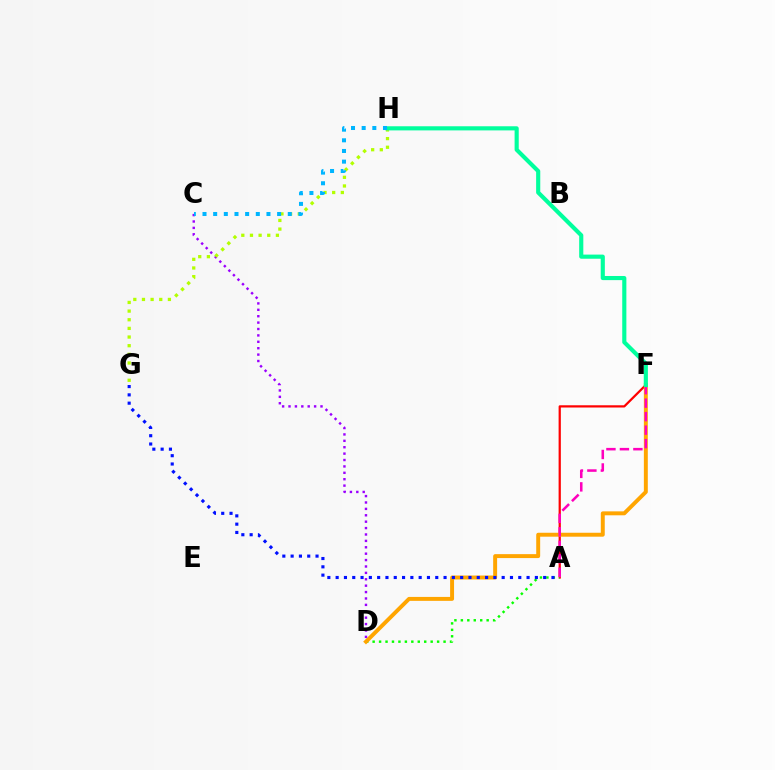{('A', 'F'): [{'color': '#ff0000', 'line_style': 'solid', 'thickness': 1.61}, {'color': '#ff00bd', 'line_style': 'dashed', 'thickness': 1.83}], ('A', 'D'): [{'color': '#08ff00', 'line_style': 'dotted', 'thickness': 1.75}], ('D', 'F'): [{'color': '#ffa500', 'line_style': 'solid', 'thickness': 2.84}], ('C', 'D'): [{'color': '#9b00ff', 'line_style': 'dotted', 'thickness': 1.74}], ('G', 'H'): [{'color': '#b3ff00', 'line_style': 'dotted', 'thickness': 2.35}], ('A', 'G'): [{'color': '#0010ff', 'line_style': 'dotted', 'thickness': 2.26}], ('F', 'H'): [{'color': '#00ff9d', 'line_style': 'solid', 'thickness': 2.97}], ('C', 'H'): [{'color': '#00b5ff', 'line_style': 'dotted', 'thickness': 2.9}]}